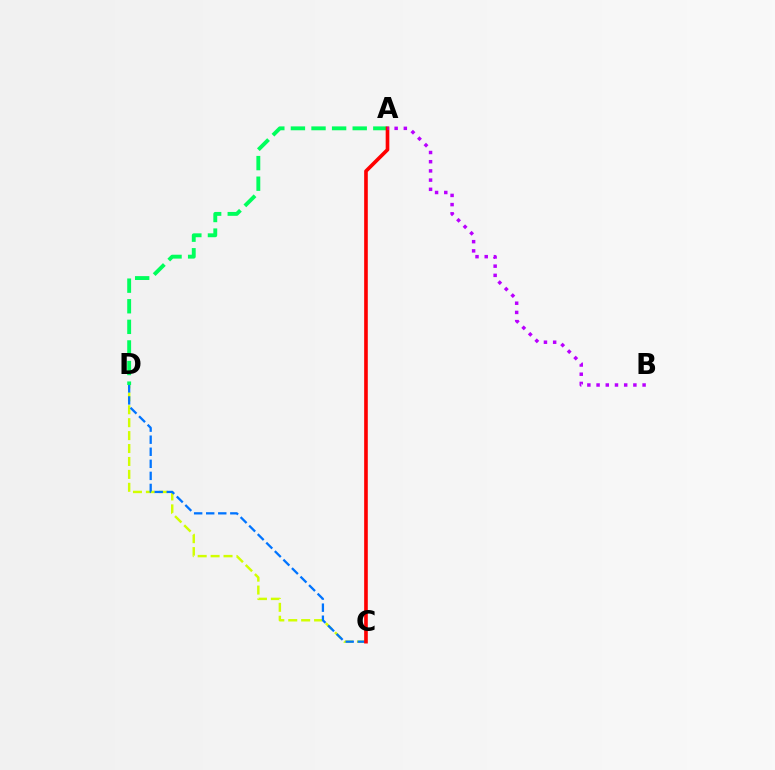{('C', 'D'): [{'color': '#d1ff00', 'line_style': 'dashed', 'thickness': 1.76}, {'color': '#0074ff', 'line_style': 'dashed', 'thickness': 1.64}], ('A', 'D'): [{'color': '#00ff5c', 'line_style': 'dashed', 'thickness': 2.8}], ('A', 'C'): [{'color': '#ff0000', 'line_style': 'solid', 'thickness': 2.62}], ('A', 'B'): [{'color': '#b900ff', 'line_style': 'dotted', 'thickness': 2.5}]}